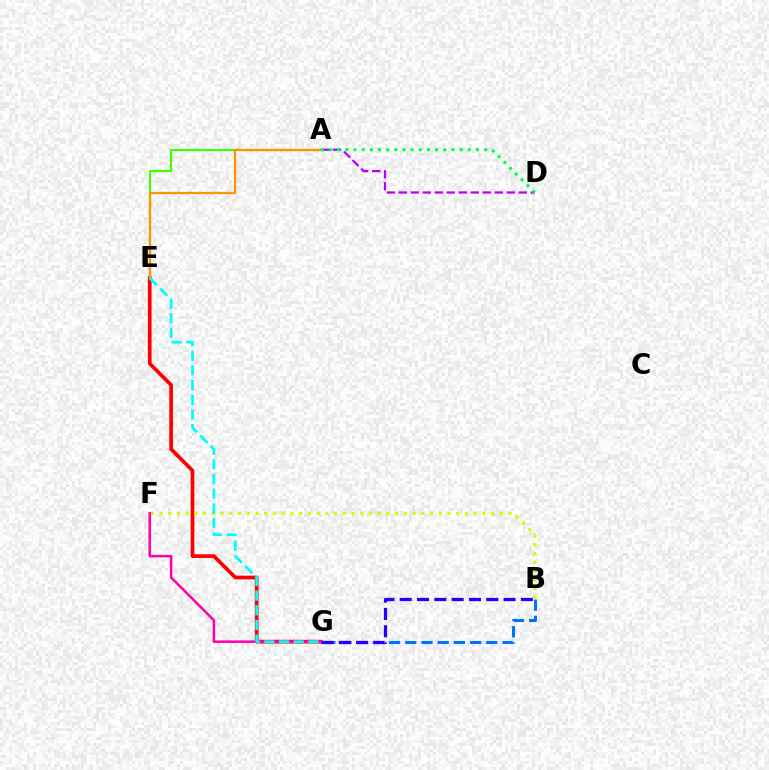{('B', 'G'): [{'color': '#0074ff', 'line_style': 'dashed', 'thickness': 2.2}, {'color': '#2500ff', 'line_style': 'dashed', 'thickness': 2.35}], ('E', 'G'): [{'color': '#ff0000', 'line_style': 'solid', 'thickness': 2.67}, {'color': '#00fff6', 'line_style': 'dashed', 'thickness': 1.99}], ('A', 'E'): [{'color': '#3dff00', 'line_style': 'solid', 'thickness': 1.54}, {'color': '#ff9400', 'line_style': 'solid', 'thickness': 1.64}], ('A', 'D'): [{'color': '#b900ff', 'line_style': 'dashed', 'thickness': 1.63}, {'color': '#00ff5c', 'line_style': 'dotted', 'thickness': 2.22}], ('B', 'F'): [{'color': '#d1ff00', 'line_style': 'dotted', 'thickness': 2.37}], ('F', 'G'): [{'color': '#ff00ac', 'line_style': 'solid', 'thickness': 1.81}]}